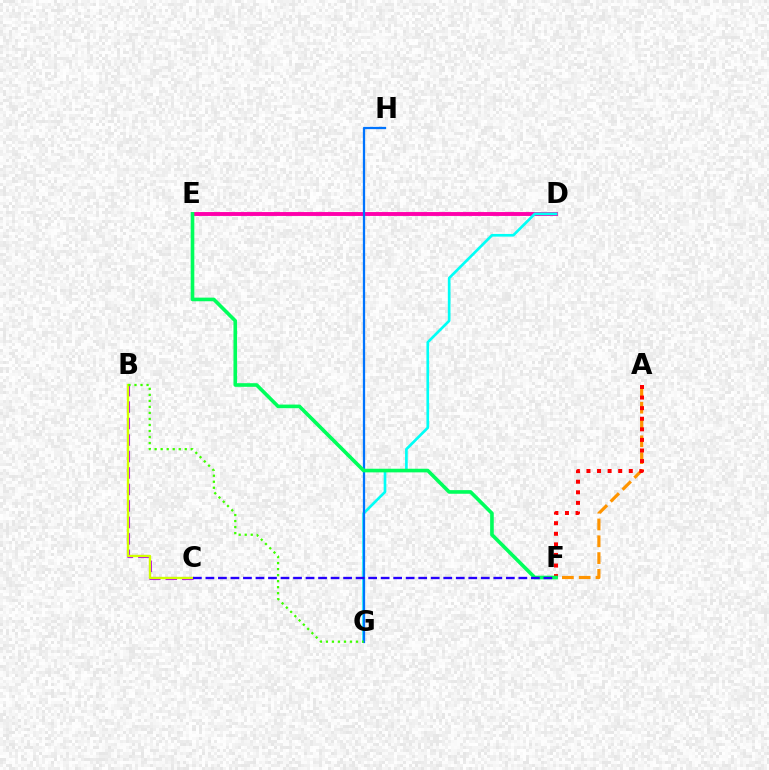{('B', 'C'): [{'color': '#b900ff', 'line_style': 'dashed', 'thickness': 2.24}, {'color': '#d1ff00', 'line_style': 'solid', 'thickness': 1.7}], ('D', 'E'): [{'color': '#ff00ac', 'line_style': 'solid', 'thickness': 2.8}], ('D', 'G'): [{'color': '#00fff6', 'line_style': 'solid', 'thickness': 1.93}], ('G', 'H'): [{'color': '#0074ff', 'line_style': 'solid', 'thickness': 1.64}], ('A', 'F'): [{'color': '#ff9400', 'line_style': 'dashed', 'thickness': 2.28}, {'color': '#ff0000', 'line_style': 'dotted', 'thickness': 2.87}], ('B', 'G'): [{'color': '#3dff00', 'line_style': 'dotted', 'thickness': 1.64}], ('E', 'F'): [{'color': '#00ff5c', 'line_style': 'solid', 'thickness': 2.61}], ('C', 'F'): [{'color': '#2500ff', 'line_style': 'dashed', 'thickness': 1.7}]}